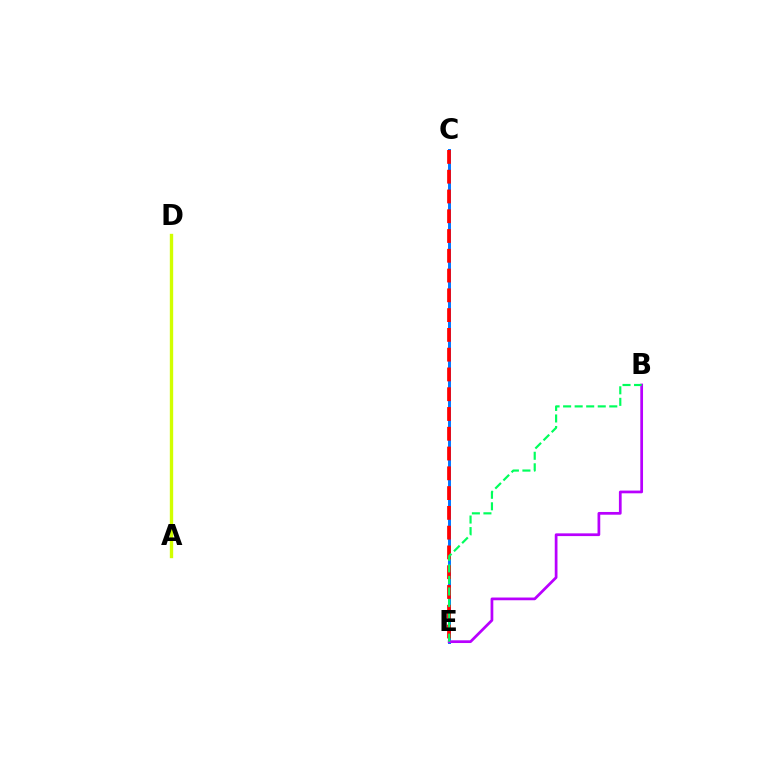{('C', 'E'): [{'color': '#0074ff', 'line_style': 'solid', 'thickness': 2.12}, {'color': '#ff0000', 'line_style': 'dashed', 'thickness': 2.69}], ('A', 'D'): [{'color': '#d1ff00', 'line_style': 'solid', 'thickness': 2.42}], ('B', 'E'): [{'color': '#b900ff', 'line_style': 'solid', 'thickness': 1.97}, {'color': '#00ff5c', 'line_style': 'dashed', 'thickness': 1.57}]}